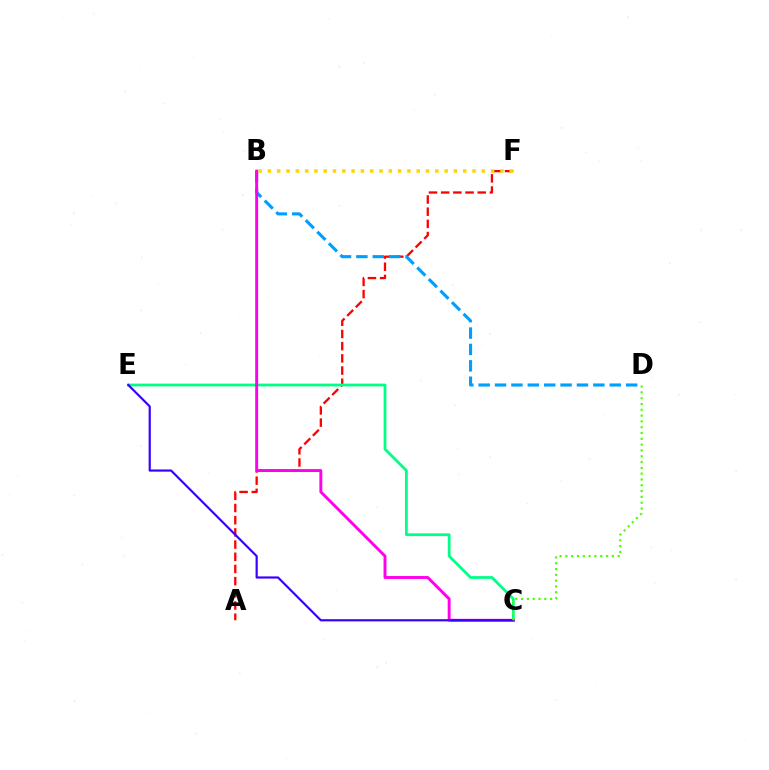{('A', 'F'): [{'color': '#ff0000', 'line_style': 'dashed', 'thickness': 1.66}], ('C', 'E'): [{'color': '#00ff86', 'line_style': 'solid', 'thickness': 1.99}, {'color': '#3700ff', 'line_style': 'solid', 'thickness': 1.57}], ('B', 'D'): [{'color': '#009eff', 'line_style': 'dashed', 'thickness': 2.23}], ('B', 'C'): [{'color': '#ff00ed', 'line_style': 'solid', 'thickness': 2.1}], ('B', 'F'): [{'color': '#ffd500', 'line_style': 'dotted', 'thickness': 2.53}], ('C', 'D'): [{'color': '#4fff00', 'line_style': 'dotted', 'thickness': 1.58}]}